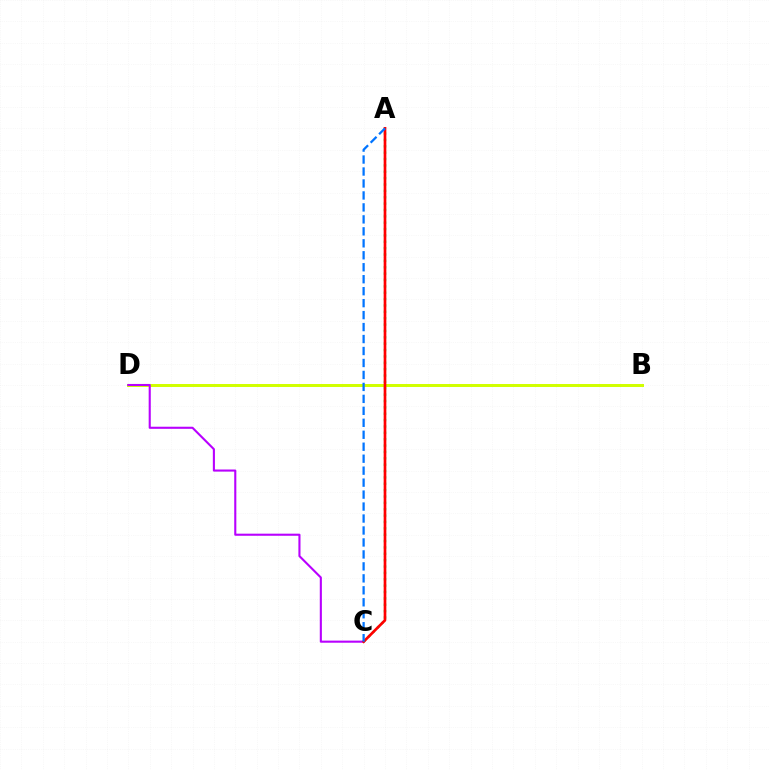{('B', 'D'): [{'color': '#d1ff00', 'line_style': 'solid', 'thickness': 2.14}], ('C', 'D'): [{'color': '#b900ff', 'line_style': 'solid', 'thickness': 1.51}], ('A', 'C'): [{'color': '#00ff5c', 'line_style': 'dotted', 'thickness': 1.73}, {'color': '#ff0000', 'line_style': 'solid', 'thickness': 1.93}, {'color': '#0074ff', 'line_style': 'dashed', 'thickness': 1.63}]}